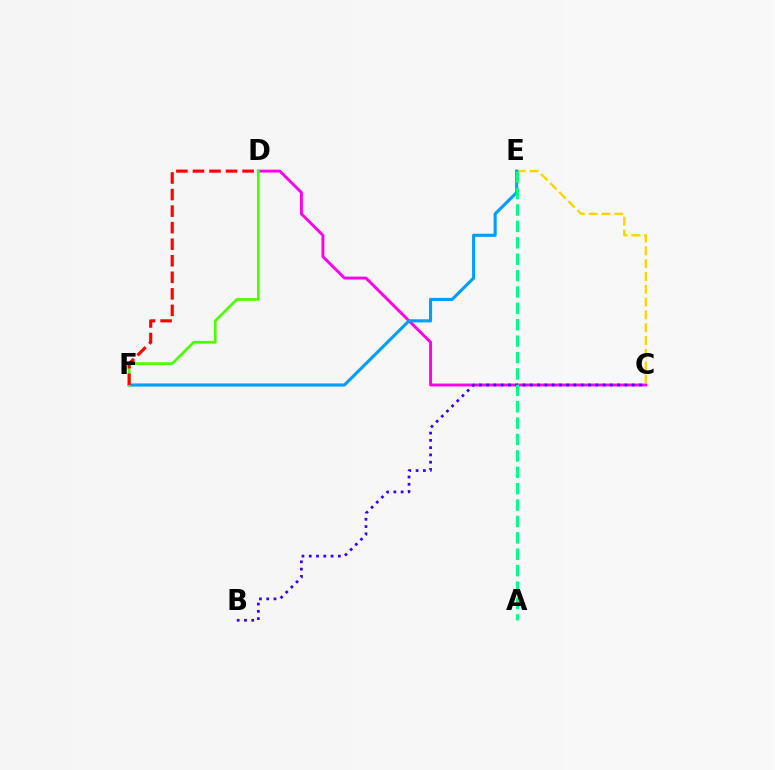{('C', 'D'): [{'color': '#ff00ed', 'line_style': 'solid', 'thickness': 2.1}], ('C', 'E'): [{'color': '#ffd500', 'line_style': 'dashed', 'thickness': 1.74}], ('B', 'C'): [{'color': '#3700ff', 'line_style': 'dotted', 'thickness': 1.98}], ('E', 'F'): [{'color': '#009eff', 'line_style': 'solid', 'thickness': 2.23}], ('A', 'E'): [{'color': '#00ff86', 'line_style': 'dashed', 'thickness': 2.23}], ('D', 'F'): [{'color': '#4fff00', 'line_style': 'solid', 'thickness': 1.97}, {'color': '#ff0000', 'line_style': 'dashed', 'thickness': 2.25}]}